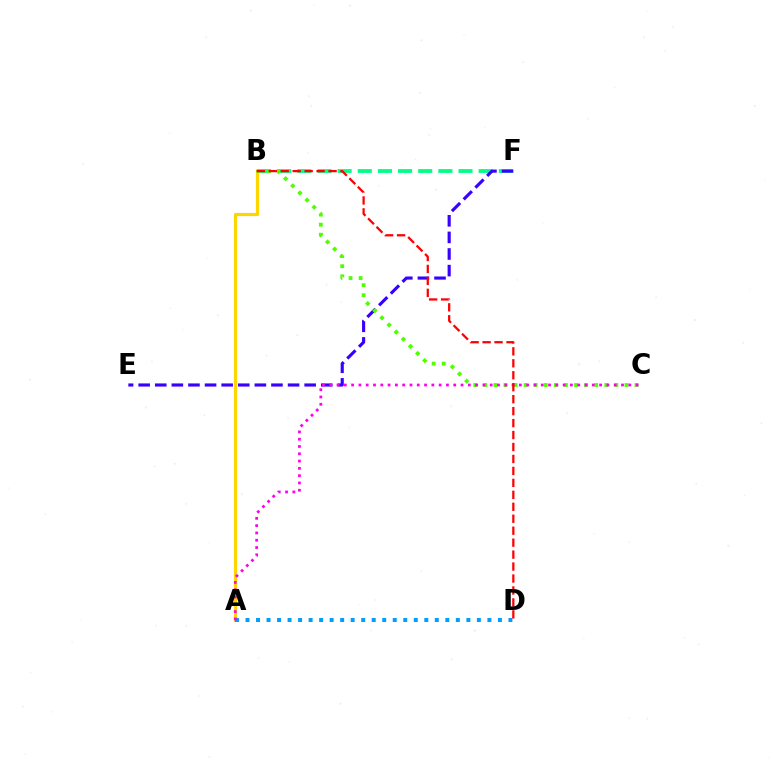{('B', 'F'): [{'color': '#00ff86', 'line_style': 'dashed', 'thickness': 2.74}], ('E', 'F'): [{'color': '#3700ff', 'line_style': 'dashed', 'thickness': 2.26}], ('A', 'B'): [{'color': '#ffd500', 'line_style': 'solid', 'thickness': 2.28}], ('B', 'C'): [{'color': '#4fff00', 'line_style': 'dotted', 'thickness': 2.74}], ('A', 'D'): [{'color': '#009eff', 'line_style': 'dotted', 'thickness': 2.86}], ('A', 'C'): [{'color': '#ff00ed', 'line_style': 'dotted', 'thickness': 1.98}], ('B', 'D'): [{'color': '#ff0000', 'line_style': 'dashed', 'thickness': 1.62}]}